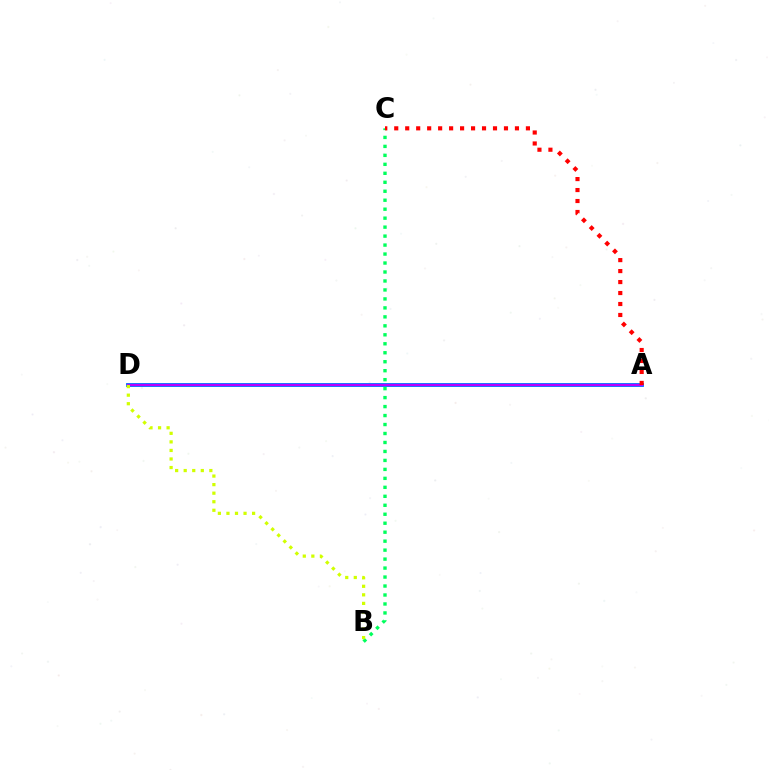{('A', 'D'): [{'color': '#0074ff', 'line_style': 'solid', 'thickness': 2.77}, {'color': '#b900ff', 'line_style': 'solid', 'thickness': 1.57}], ('B', 'C'): [{'color': '#00ff5c', 'line_style': 'dotted', 'thickness': 2.44}], ('B', 'D'): [{'color': '#d1ff00', 'line_style': 'dotted', 'thickness': 2.32}], ('A', 'C'): [{'color': '#ff0000', 'line_style': 'dotted', 'thickness': 2.98}]}